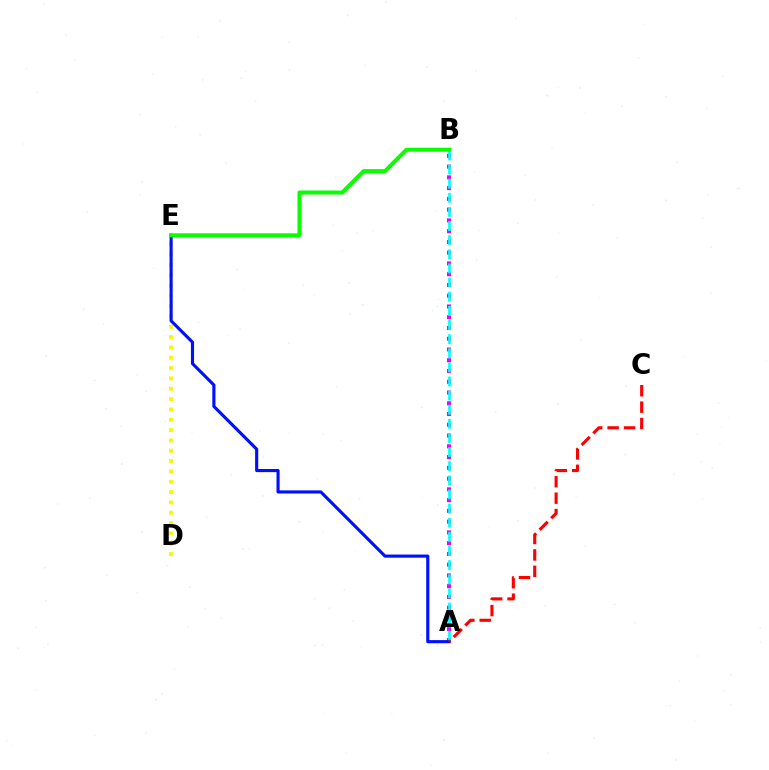{('A', 'B'): [{'color': '#ee00ff', 'line_style': 'dotted', 'thickness': 2.92}, {'color': '#00fff6', 'line_style': 'dashed', 'thickness': 1.92}], ('D', 'E'): [{'color': '#fcf500', 'line_style': 'dotted', 'thickness': 2.81}], ('A', 'E'): [{'color': '#0010ff', 'line_style': 'solid', 'thickness': 2.25}], ('A', 'C'): [{'color': '#ff0000', 'line_style': 'dashed', 'thickness': 2.23}], ('B', 'E'): [{'color': '#08ff00', 'line_style': 'solid', 'thickness': 2.87}]}